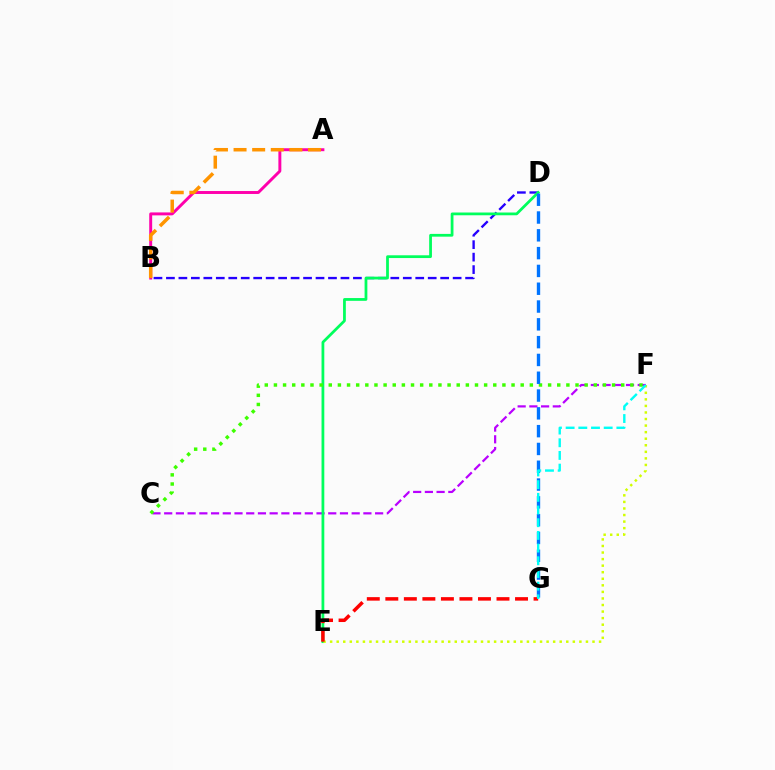{('C', 'F'): [{'color': '#b900ff', 'line_style': 'dashed', 'thickness': 1.59}, {'color': '#3dff00', 'line_style': 'dotted', 'thickness': 2.48}], ('A', 'B'): [{'color': '#ff00ac', 'line_style': 'solid', 'thickness': 2.12}, {'color': '#ff9400', 'line_style': 'dashed', 'thickness': 2.53}], ('B', 'D'): [{'color': '#2500ff', 'line_style': 'dashed', 'thickness': 1.69}], ('D', 'E'): [{'color': '#00ff5c', 'line_style': 'solid', 'thickness': 1.99}], ('E', 'F'): [{'color': '#d1ff00', 'line_style': 'dotted', 'thickness': 1.78}], ('E', 'G'): [{'color': '#ff0000', 'line_style': 'dashed', 'thickness': 2.52}], ('D', 'G'): [{'color': '#0074ff', 'line_style': 'dashed', 'thickness': 2.42}], ('F', 'G'): [{'color': '#00fff6', 'line_style': 'dashed', 'thickness': 1.72}]}